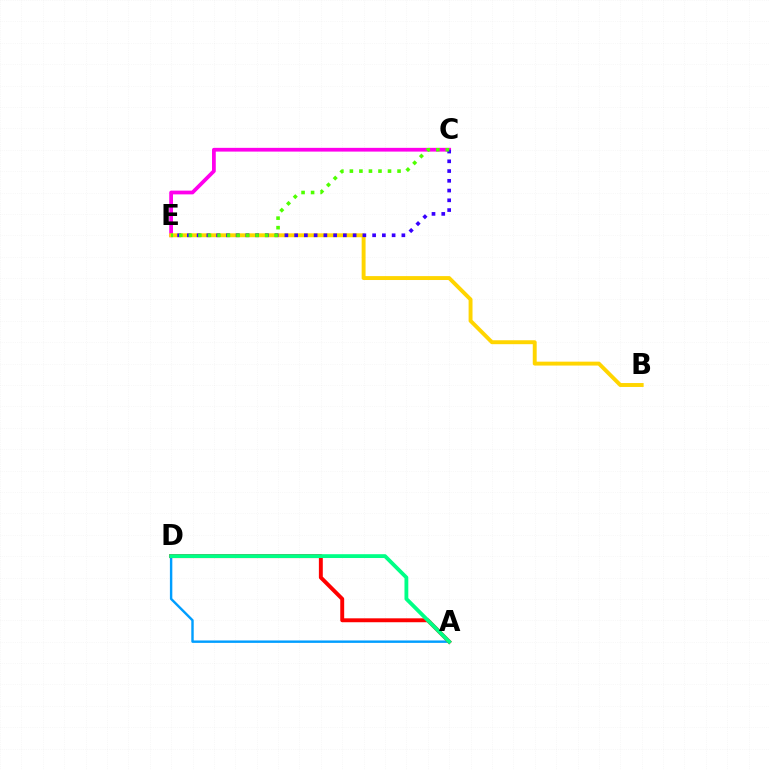{('C', 'E'): [{'color': '#ff00ed', 'line_style': 'solid', 'thickness': 2.7}, {'color': '#3700ff', 'line_style': 'dotted', 'thickness': 2.65}, {'color': '#4fff00', 'line_style': 'dotted', 'thickness': 2.59}], ('A', 'D'): [{'color': '#009eff', 'line_style': 'solid', 'thickness': 1.74}, {'color': '#ff0000', 'line_style': 'solid', 'thickness': 2.82}, {'color': '#00ff86', 'line_style': 'solid', 'thickness': 2.76}], ('B', 'E'): [{'color': '#ffd500', 'line_style': 'solid', 'thickness': 2.82}]}